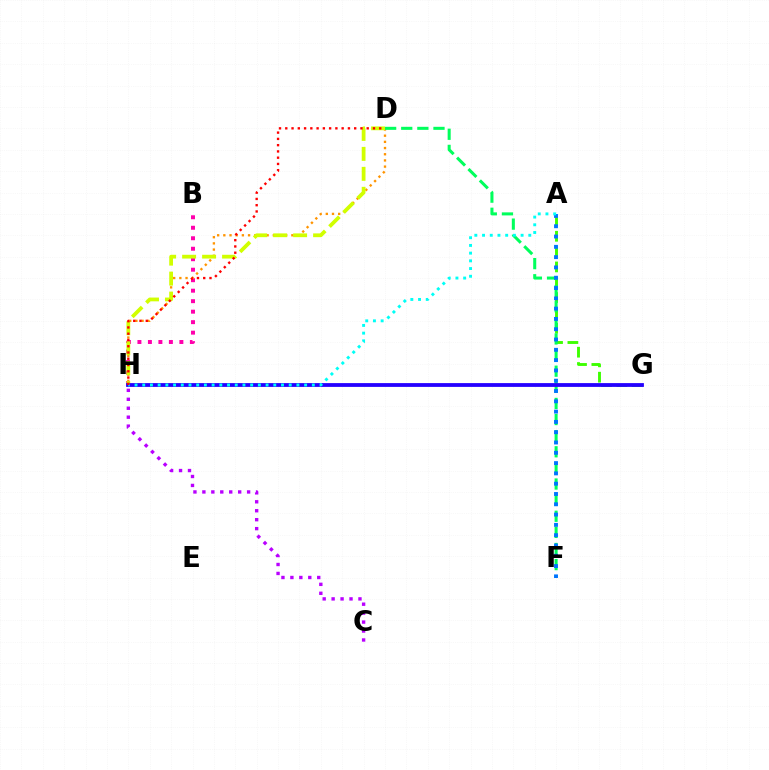{('B', 'H'): [{'color': '#ff00ac', 'line_style': 'dotted', 'thickness': 2.85}], ('D', 'H'): [{'color': '#ff9400', 'line_style': 'dotted', 'thickness': 1.68}, {'color': '#d1ff00', 'line_style': 'dashed', 'thickness': 2.71}, {'color': '#ff0000', 'line_style': 'dotted', 'thickness': 1.7}], ('A', 'G'): [{'color': '#3dff00', 'line_style': 'dashed', 'thickness': 2.08}], ('D', 'F'): [{'color': '#00ff5c', 'line_style': 'dashed', 'thickness': 2.19}], ('A', 'F'): [{'color': '#0074ff', 'line_style': 'dotted', 'thickness': 2.8}], ('G', 'H'): [{'color': '#2500ff', 'line_style': 'solid', 'thickness': 2.73}], ('A', 'H'): [{'color': '#00fff6', 'line_style': 'dotted', 'thickness': 2.09}], ('C', 'H'): [{'color': '#b900ff', 'line_style': 'dotted', 'thickness': 2.43}]}